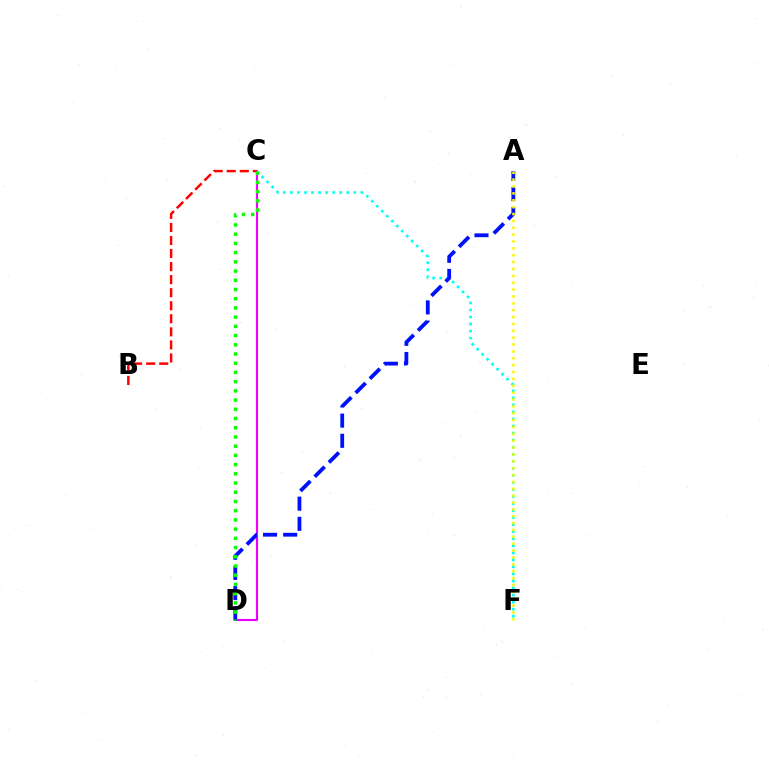{('C', 'D'): [{'color': '#ee00ff', 'line_style': 'solid', 'thickness': 1.53}, {'color': '#08ff00', 'line_style': 'dotted', 'thickness': 2.5}], ('C', 'F'): [{'color': '#00fff6', 'line_style': 'dotted', 'thickness': 1.91}], ('B', 'C'): [{'color': '#ff0000', 'line_style': 'dashed', 'thickness': 1.77}], ('A', 'D'): [{'color': '#0010ff', 'line_style': 'dashed', 'thickness': 2.74}], ('A', 'F'): [{'color': '#fcf500', 'line_style': 'dotted', 'thickness': 1.87}]}